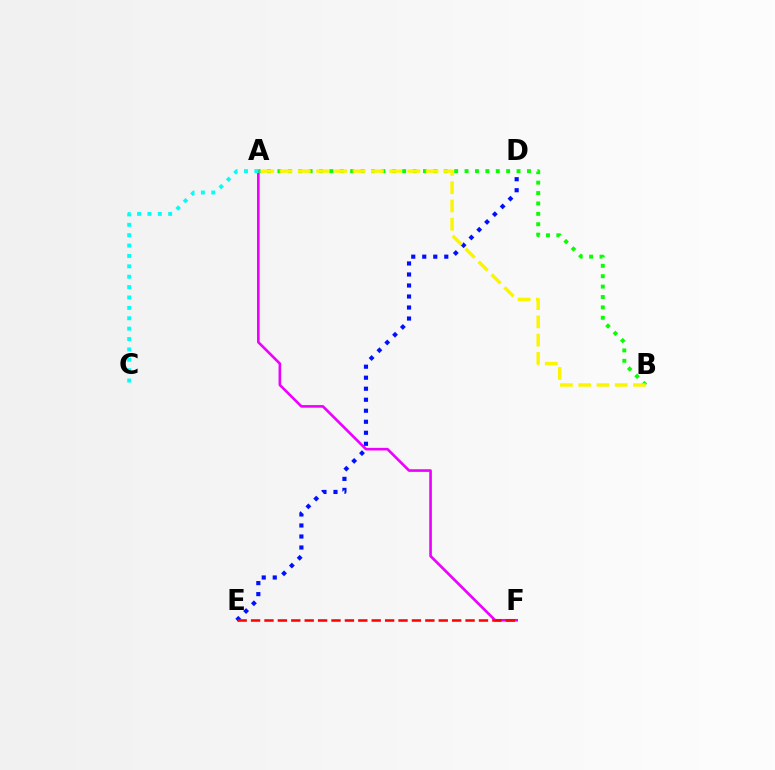{('D', 'E'): [{'color': '#0010ff', 'line_style': 'dotted', 'thickness': 2.99}], ('A', 'F'): [{'color': '#ee00ff', 'line_style': 'solid', 'thickness': 1.89}], ('E', 'F'): [{'color': '#ff0000', 'line_style': 'dashed', 'thickness': 1.82}], ('A', 'B'): [{'color': '#08ff00', 'line_style': 'dotted', 'thickness': 2.82}, {'color': '#fcf500', 'line_style': 'dashed', 'thickness': 2.48}], ('A', 'C'): [{'color': '#00fff6', 'line_style': 'dotted', 'thickness': 2.82}]}